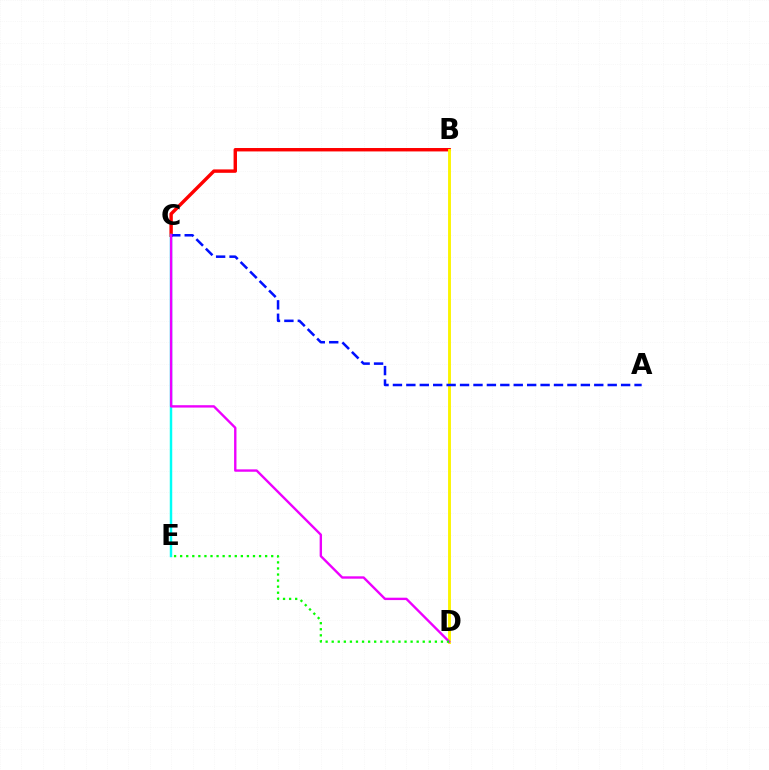{('B', 'C'): [{'color': '#ff0000', 'line_style': 'solid', 'thickness': 2.46}], ('B', 'D'): [{'color': '#fcf500', 'line_style': 'solid', 'thickness': 2.08}], ('C', 'E'): [{'color': '#00fff6', 'line_style': 'solid', 'thickness': 1.77}], ('A', 'C'): [{'color': '#0010ff', 'line_style': 'dashed', 'thickness': 1.82}], ('C', 'D'): [{'color': '#ee00ff', 'line_style': 'solid', 'thickness': 1.71}], ('D', 'E'): [{'color': '#08ff00', 'line_style': 'dotted', 'thickness': 1.65}]}